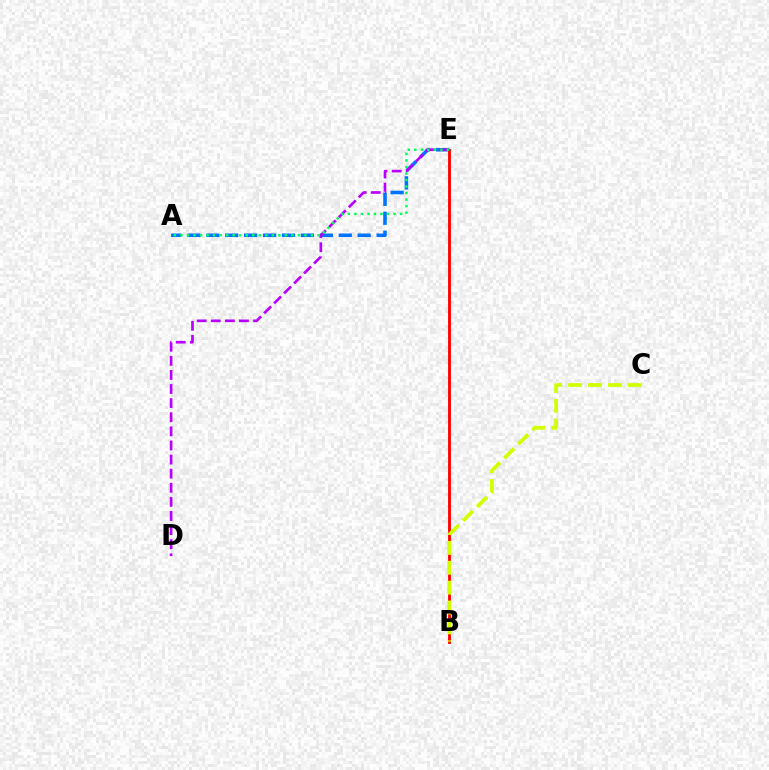{('A', 'E'): [{'color': '#0074ff', 'line_style': 'dashed', 'thickness': 2.57}, {'color': '#00ff5c', 'line_style': 'dotted', 'thickness': 1.77}], ('D', 'E'): [{'color': '#b900ff', 'line_style': 'dashed', 'thickness': 1.92}], ('B', 'E'): [{'color': '#ff0000', 'line_style': 'solid', 'thickness': 2.05}], ('B', 'C'): [{'color': '#d1ff00', 'line_style': 'dashed', 'thickness': 2.7}]}